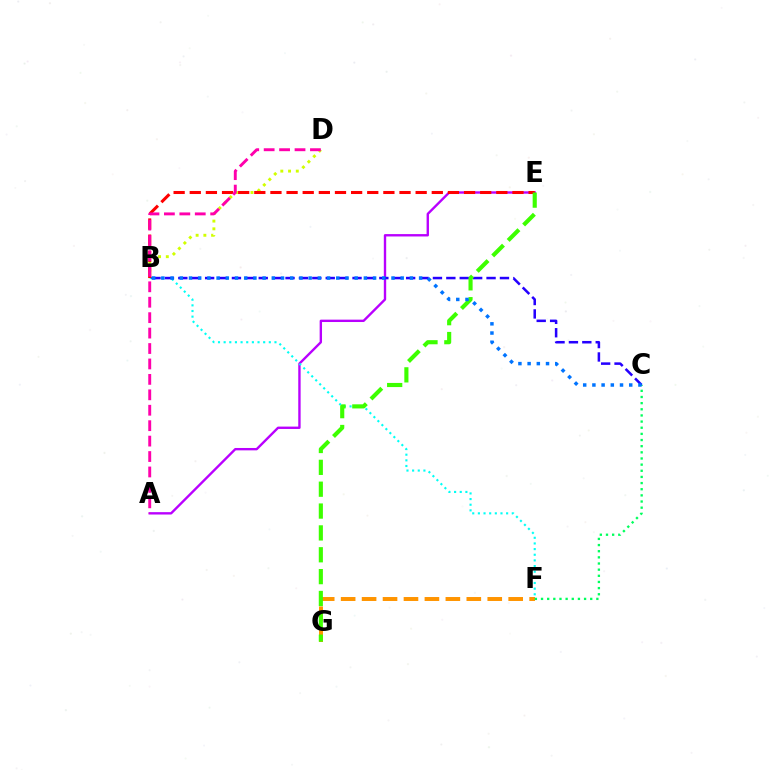{('B', 'D'): [{'color': '#d1ff00', 'line_style': 'dotted', 'thickness': 2.1}], ('A', 'E'): [{'color': '#b900ff', 'line_style': 'solid', 'thickness': 1.71}], ('B', 'F'): [{'color': '#00fff6', 'line_style': 'dotted', 'thickness': 1.53}], ('F', 'G'): [{'color': '#ff9400', 'line_style': 'dashed', 'thickness': 2.85}], ('B', 'E'): [{'color': '#ff0000', 'line_style': 'dashed', 'thickness': 2.19}], ('C', 'F'): [{'color': '#00ff5c', 'line_style': 'dotted', 'thickness': 1.67}], ('A', 'D'): [{'color': '#ff00ac', 'line_style': 'dashed', 'thickness': 2.1}], ('B', 'C'): [{'color': '#2500ff', 'line_style': 'dashed', 'thickness': 1.82}, {'color': '#0074ff', 'line_style': 'dotted', 'thickness': 2.5}], ('E', 'G'): [{'color': '#3dff00', 'line_style': 'dashed', 'thickness': 2.97}]}